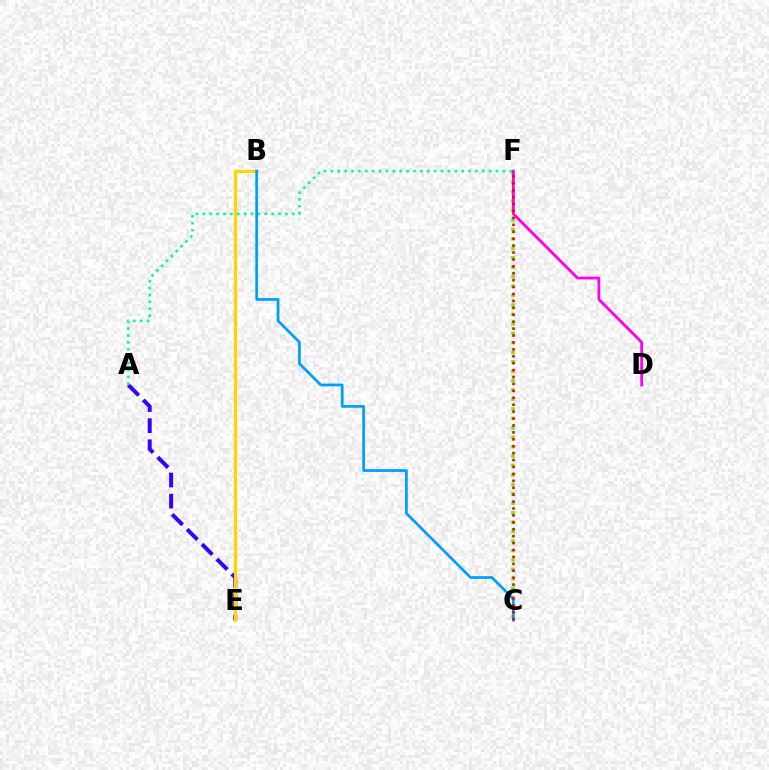{('C', 'F'): [{'color': '#4fff00', 'line_style': 'dotted', 'thickness': 2.57}, {'color': '#ff0000', 'line_style': 'dotted', 'thickness': 1.88}], ('A', 'E'): [{'color': '#3700ff', 'line_style': 'dashed', 'thickness': 2.86}], ('A', 'F'): [{'color': '#00ff86', 'line_style': 'dotted', 'thickness': 1.87}], ('D', 'F'): [{'color': '#ff00ed', 'line_style': 'solid', 'thickness': 2.01}], ('B', 'E'): [{'color': '#ffd500', 'line_style': 'solid', 'thickness': 2.3}], ('B', 'C'): [{'color': '#009eff', 'line_style': 'solid', 'thickness': 1.96}]}